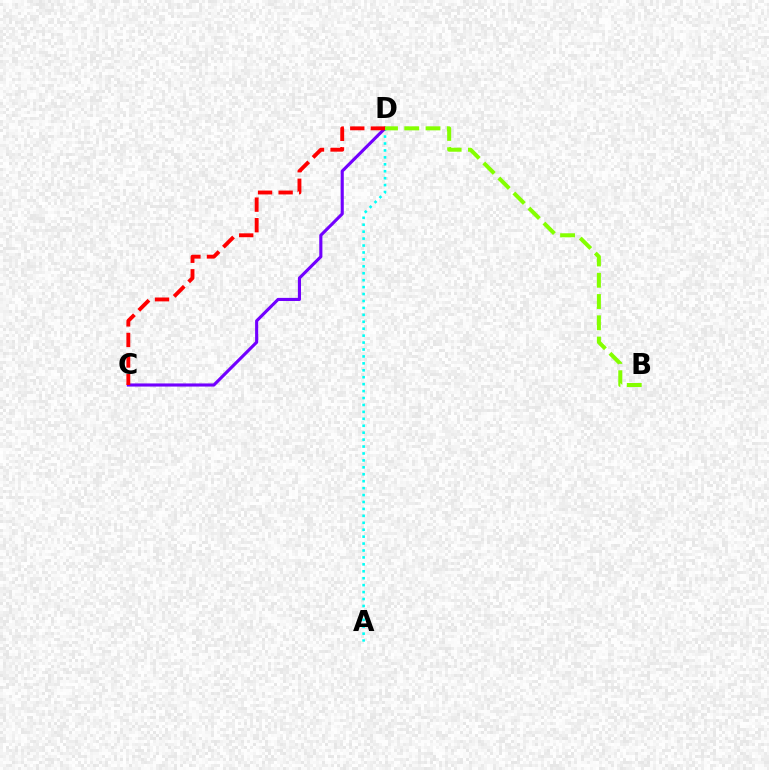{('A', 'D'): [{'color': '#00fff6', 'line_style': 'dotted', 'thickness': 1.88}], ('C', 'D'): [{'color': '#7200ff', 'line_style': 'solid', 'thickness': 2.24}, {'color': '#ff0000', 'line_style': 'dashed', 'thickness': 2.79}], ('B', 'D'): [{'color': '#84ff00', 'line_style': 'dashed', 'thickness': 2.89}]}